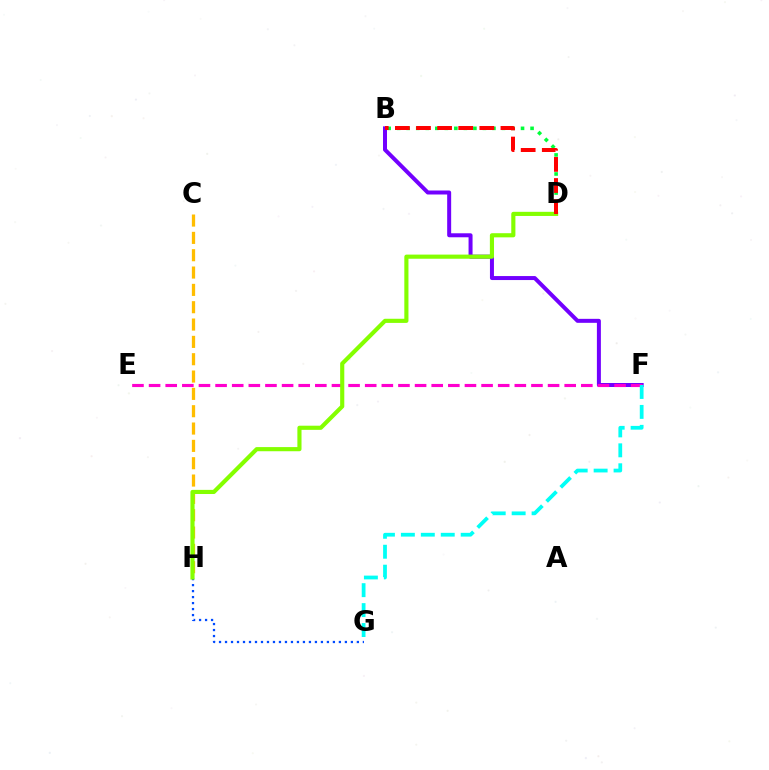{('B', 'F'): [{'color': '#7200ff', 'line_style': 'solid', 'thickness': 2.87}], ('G', 'H'): [{'color': '#004bff', 'line_style': 'dotted', 'thickness': 1.63}], ('B', 'D'): [{'color': '#00ff39', 'line_style': 'dotted', 'thickness': 2.59}, {'color': '#ff0000', 'line_style': 'dashed', 'thickness': 2.87}], ('C', 'H'): [{'color': '#ffbd00', 'line_style': 'dashed', 'thickness': 2.35}], ('E', 'F'): [{'color': '#ff00cf', 'line_style': 'dashed', 'thickness': 2.26}], ('F', 'G'): [{'color': '#00fff6', 'line_style': 'dashed', 'thickness': 2.71}], ('D', 'H'): [{'color': '#84ff00', 'line_style': 'solid', 'thickness': 2.98}]}